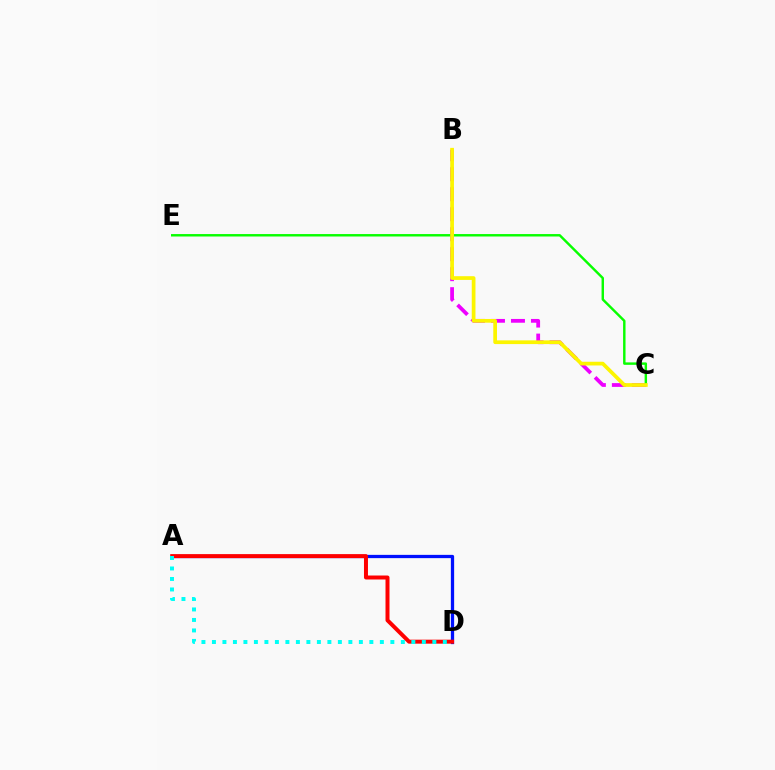{('B', 'C'): [{'color': '#ee00ff', 'line_style': 'dashed', 'thickness': 2.72}, {'color': '#fcf500', 'line_style': 'solid', 'thickness': 2.68}], ('A', 'D'): [{'color': '#0010ff', 'line_style': 'solid', 'thickness': 2.35}, {'color': '#ff0000', 'line_style': 'solid', 'thickness': 2.87}, {'color': '#00fff6', 'line_style': 'dotted', 'thickness': 2.85}], ('C', 'E'): [{'color': '#08ff00', 'line_style': 'solid', 'thickness': 1.75}]}